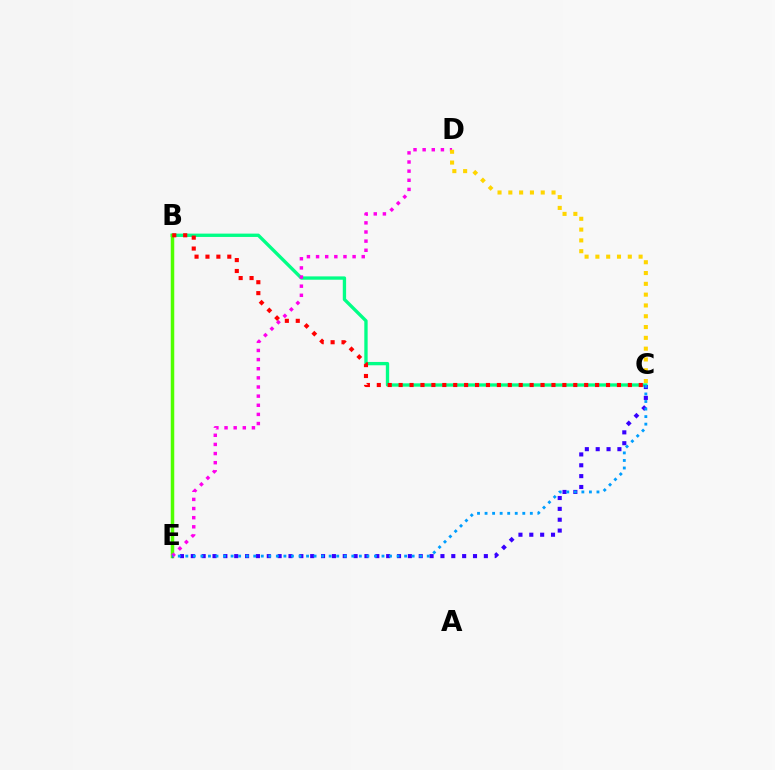{('B', 'C'): [{'color': '#00ff86', 'line_style': 'solid', 'thickness': 2.4}, {'color': '#ff0000', 'line_style': 'dotted', 'thickness': 2.97}], ('B', 'E'): [{'color': '#4fff00', 'line_style': 'solid', 'thickness': 2.52}], ('C', 'E'): [{'color': '#3700ff', 'line_style': 'dotted', 'thickness': 2.95}, {'color': '#009eff', 'line_style': 'dotted', 'thickness': 2.05}], ('D', 'E'): [{'color': '#ff00ed', 'line_style': 'dotted', 'thickness': 2.48}], ('C', 'D'): [{'color': '#ffd500', 'line_style': 'dotted', 'thickness': 2.93}]}